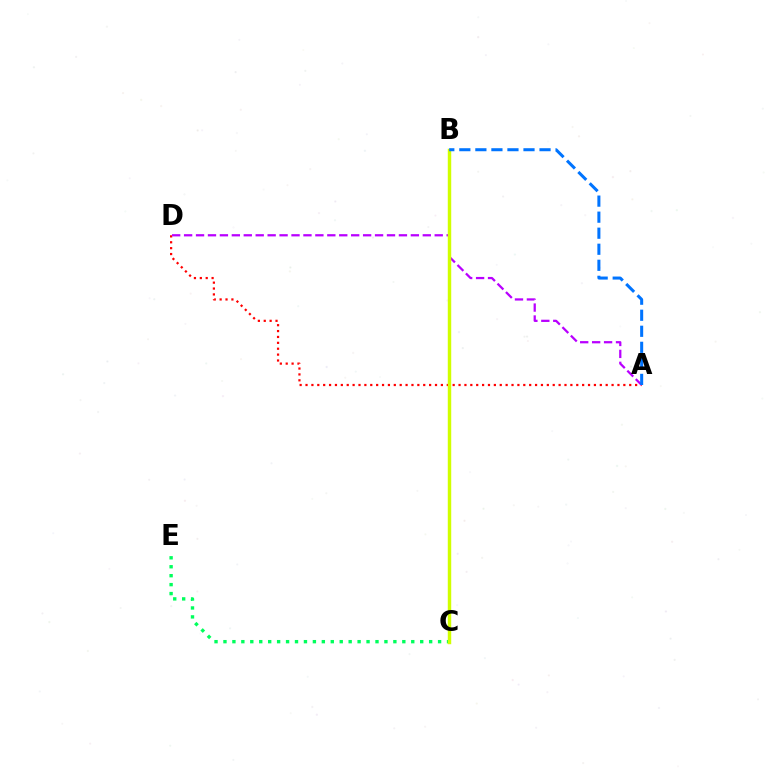{('A', 'D'): [{'color': '#ff0000', 'line_style': 'dotted', 'thickness': 1.6}, {'color': '#b900ff', 'line_style': 'dashed', 'thickness': 1.62}], ('C', 'E'): [{'color': '#00ff5c', 'line_style': 'dotted', 'thickness': 2.43}], ('B', 'C'): [{'color': '#d1ff00', 'line_style': 'solid', 'thickness': 2.48}], ('A', 'B'): [{'color': '#0074ff', 'line_style': 'dashed', 'thickness': 2.18}]}